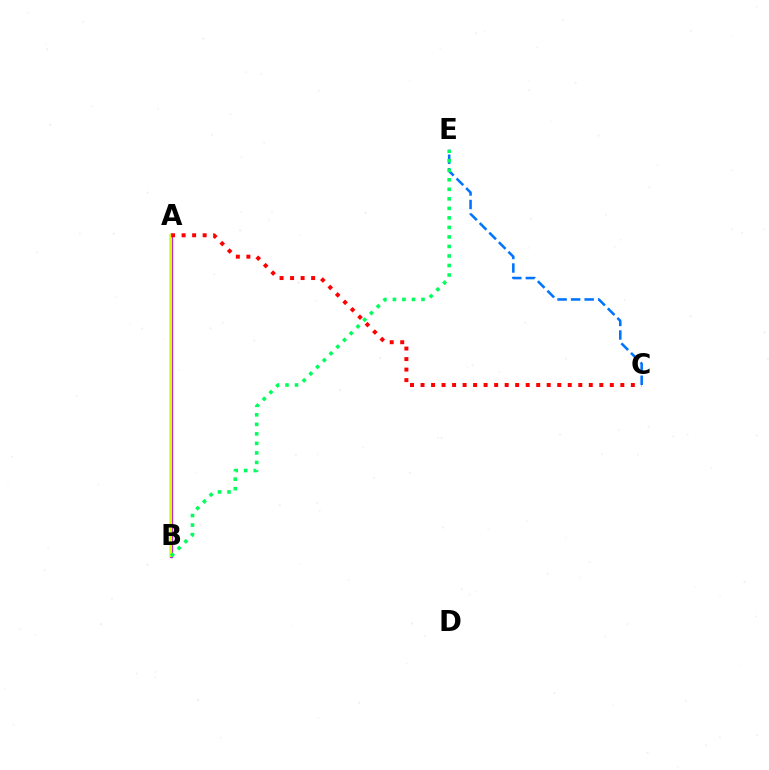{('A', 'B'): [{'color': '#b900ff', 'line_style': 'solid', 'thickness': 2.38}, {'color': '#d1ff00', 'line_style': 'solid', 'thickness': 1.69}], ('C', 'E'): [{'color': '#0074ff', 'line_style': 'dashed', 'thickness': 1.84}], ('A', 'C'): [{'color': '#ff0000', 'line_style': 'dotted', 'thickness': 2.86}], ('B', 'E'): [{'color': '#00ff5c', 'line_style': 'dotted', 'thickness': 2.59}]}